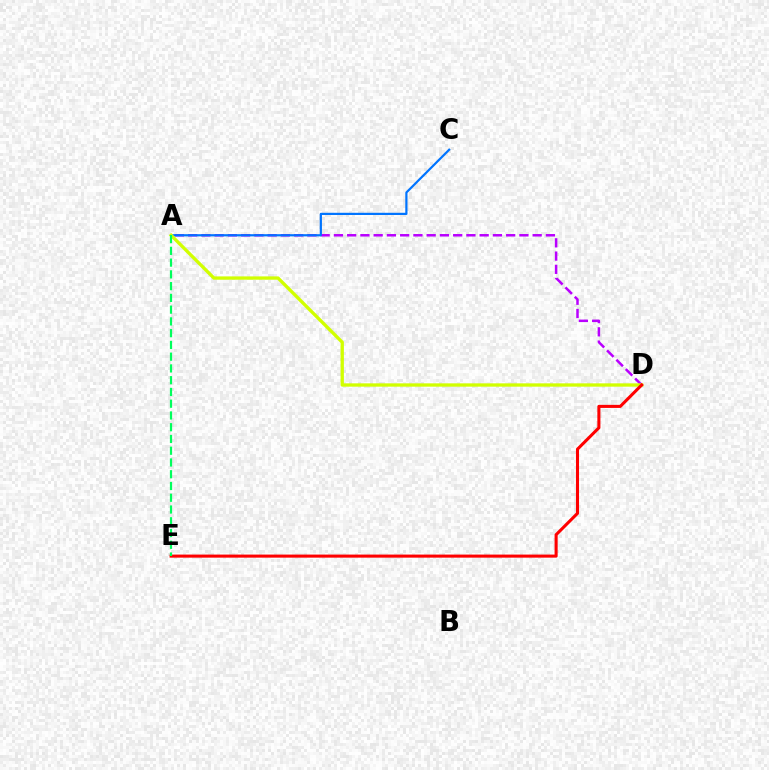{('A', 'D'): [{'color': '#b900ff', 'line_style': 'dashed', 'thickness': 1.8}, {'color': '#d1ff00', 'line_style': 'solid', 'thickness': 2.39}], ('A', 'C'): [{'color': '#0074ff', 'line_style': 'solid', 'thickness': 1.58}], ('D', 'E'): [{'color': '#ff0000', 'line_style': 'solid', 'thickness': 2.21}], ('A', 'E'): [{'color': '#00ff5c', 'line_style': 'dashed', 'thickness': 1.6}]}